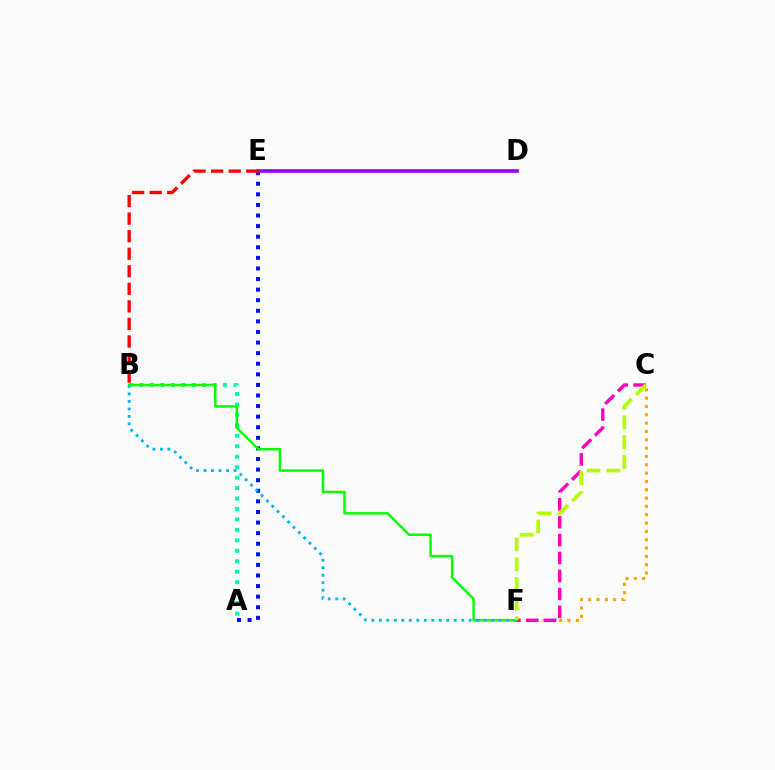{('A', 'E'): [{'color': '#0010ff', 'line_style': 'dotted', 'thickness': 2.88}], ('A', 'B'): [{'color': '#00ff9d', 'line_style': 'dotted', 'thickness': 2.84}], ('B', 'F'): [{'color': '#08ff00', 'line_style': 'solid', 'thickness': 1.78}, {'color': '#00b5ff', 'line_style': 'dotted', 'thickness': 2.04}], ('C', 'F'): [{'color': '#ffa500', 'line_style': 'dotted', 'thickness': 2.26}, {'color': '#ff00bd', 'line_style': 'dashed', 'thickness': 2.44}, {'color': '#b3ff00', 'line_style': 'dashed', 'thickness': 2.68}], ('D', 'E'): [{'color': '#9b00ff', 'line_style': 'solid', 'thickness': 2.64}], ('B', 'E'): [{'color': '#ff0000', 'line_style': 'dashed', 'thickness': 2.38}]}